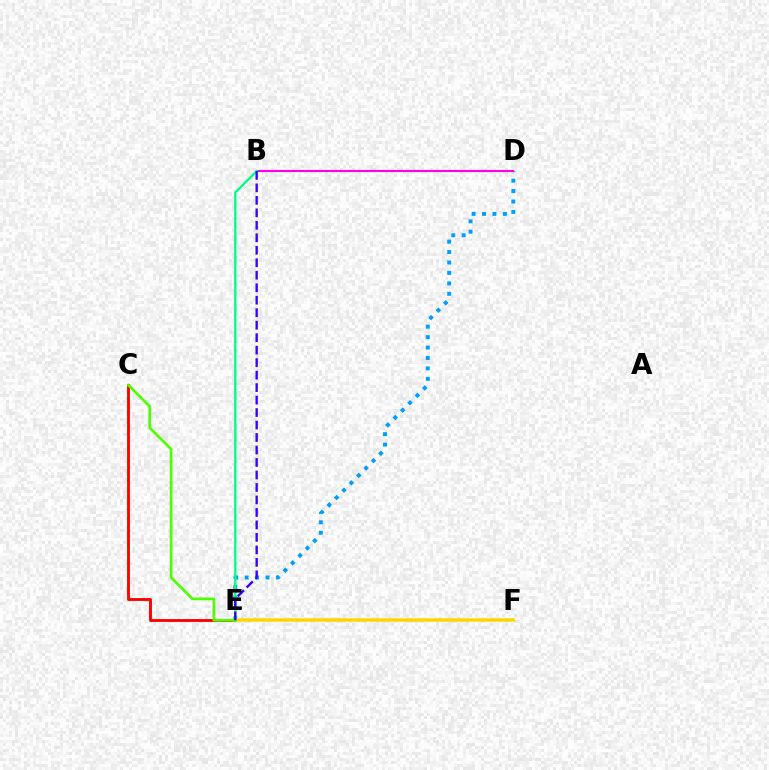{('D', 'E'): [{'color': '#009eff', 'line_style': 'dotted', 'thickness': 2.83}], ('C', 'E'): [{'color': '#ff0000', 'line_style': 'solid', 'thickness': 2.06}, {'color': '#4fff00', 'line_style': 'solid', 'thickness': 1.94}], ('B', 'D'): [{'color': '#ff00ed', 'line_style': 'solid', 'thickness': 1.51}], ('E', 'F'): [{'color': '#ffd500', 'line_style': 'solid', 'thickness': 2.52}], ('B', 'E'): [{'color': '#00ff86', 'line_style': 'solid', 'thickness': 1.69}, {'color': '#3700ff', 'line_style': 'dashed', 'thickness': 1.7}]}